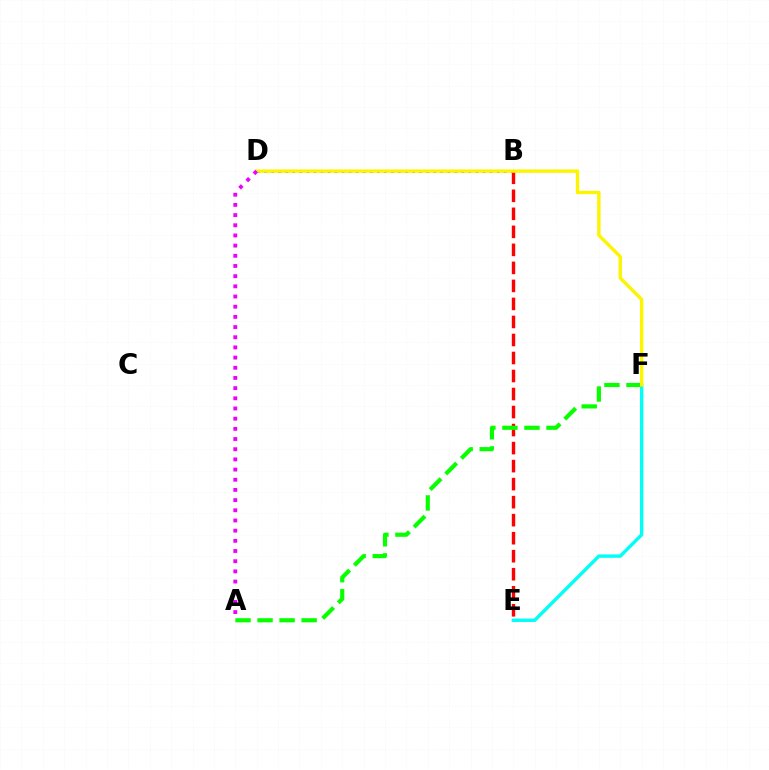{('B', 'D'): [{'color': '#0010ff', 'line_style': 'dotted', 'thickness': 1.91}], ('E', 'F'): [{'color': '#00fff6', 'line_style': 'solid', 'thickness': 2.44}], ('B', 'E'): [{'color': '#ff0000', 'line_style': 'dashed', 'thickness': 2.45}], ('A', 'F'): [{'color': '#08ff00', 'line_style': 'dashed', 'thickness': 2.99}], ('D', 'F'): [{'color': '#fcf500', 'line_style': 'solid', 'thickness': 2.43}], ('A', 'D'): [{'color': '#ee00ff', 'line_style': 'dotted', 'thickness': 2.77}]}